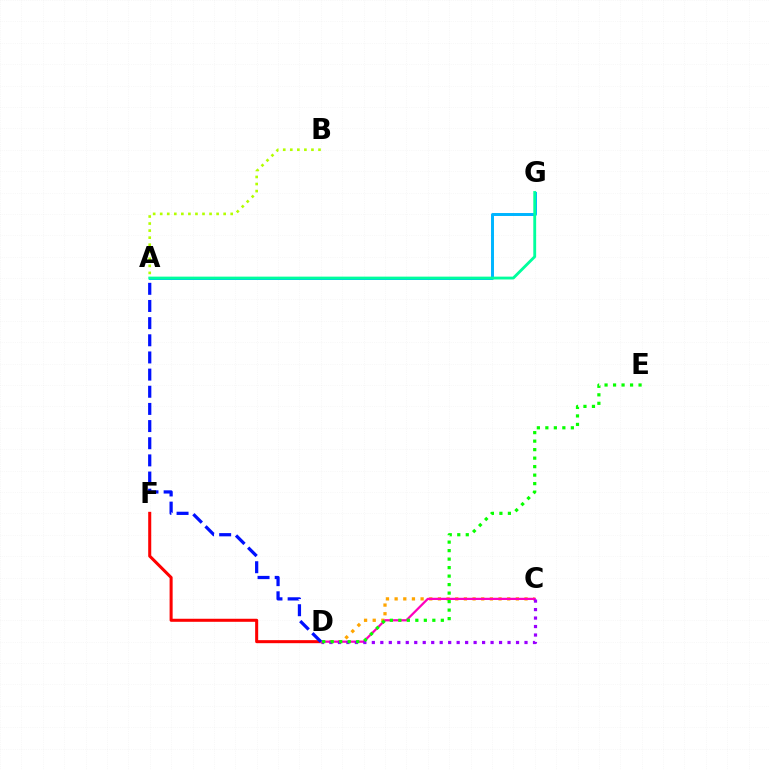{('D', 'F'): [{'color': '#ff0000', 'line_style': 'solid', 'thickness': 2.19}], ('A', 'B'): [{'color': '#b3ff00', 'line_style': 'dotted', 'thickness': 1.92}], ('A', 'G'): [{'color': '#00b5ff', 'line_style': 'solid', 'thickness': 2.14}, {'color': '#00ff9d', 'line_style': 'solid', 'thickness': 2.05}], ('C', 'D'): [{'color': '#ffa500', 'line_style': 'dotted', 'thickness': 2.35}, {'color': '#ff00bd', 'line_style': 'solid', 'thickness': 1.61}, {'color': '#9b00ff', 'line_style': 'dotted', 'thickness': 2.3}], ('D', 'E'): [{'color': '#08ff00', 'line_style': 'dotted', 'thickness': 2.31}], ('A', 'D'): [{'color': '#0010ff', 'line_style': 'dashed', 'thickness': 2.33}]}